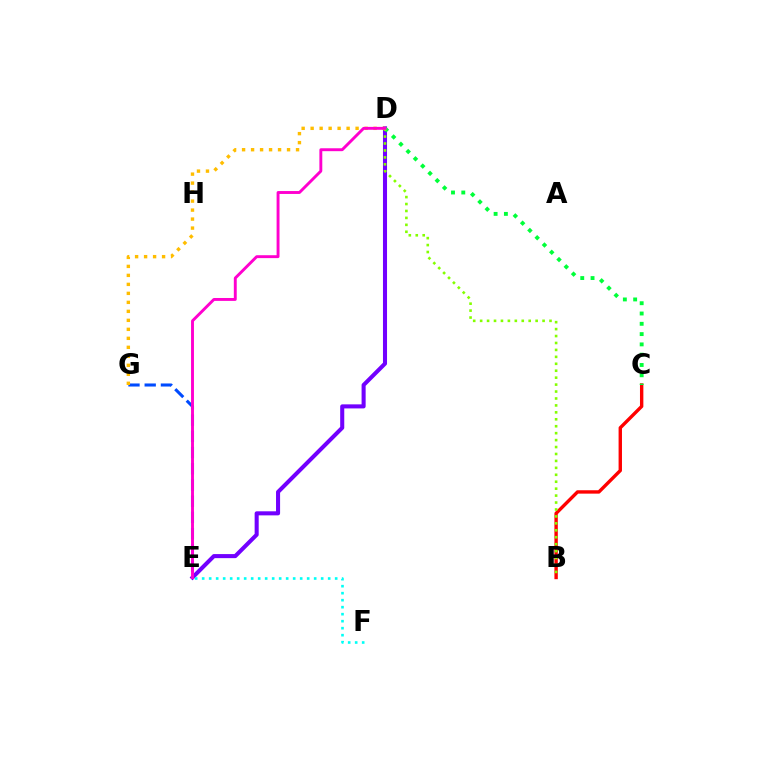{('B', 'C'): [{'color': '#ff0000', 'line_style': 'solid', 'thickness': 2.44}], ('D', 'E'): [{'color': '#7200ff', 'line_style': 'solid', 'thickness': 2.92}, {'color': '#ff00cf', 'line_style': 'solid', 'thickness': 2.09}], ('E', 'G'): [{'color': '#004bff', 'line_style': 'dashed', 'thickness': 2.2}], ('D', 'G'): [{'color': '#ffbd00', 'line_style': 'dotted', 'thickness': 2.44}], ('E', 'F'): [{'color': '#00fff6', 'line_style': 'dotted', 'thickness': 1.9}], ('C', 'D'): [{'color': '#00ff39', 'line_style': 'dotted', 'thickness': 2.8}], ('B', 'D'): [{'color': '#84ff00', 'line_style': 'dotted', 'thickness': 1.88}]}